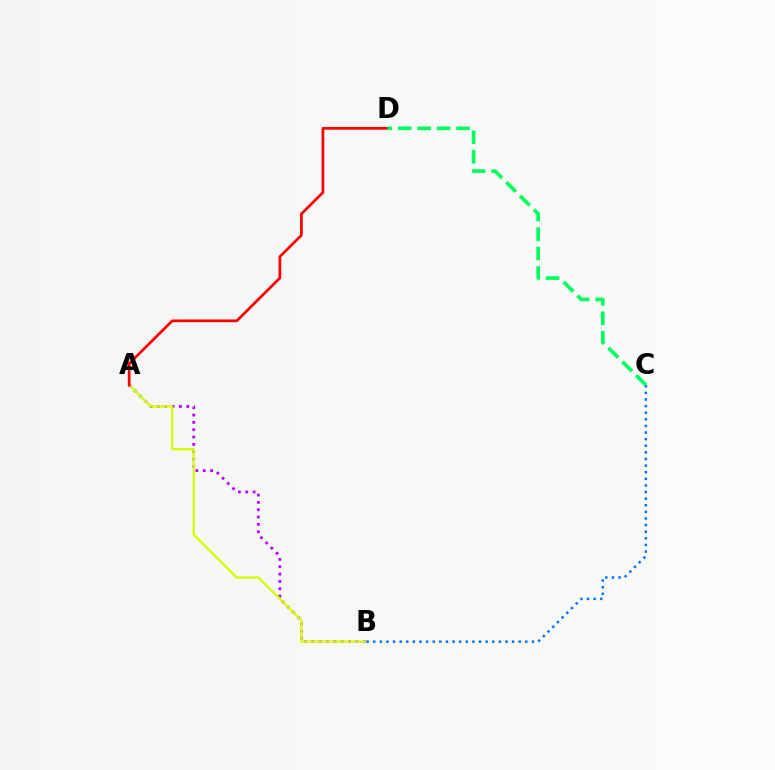{('A', 'B'): [{'color': '#b900ff', 'line_style': 'dotted', 'thickness': 1.99}, {'color': '#d1ff00', 'line_style': 'solid', 'thickness': 1.65}], ('A', 'D'): [{'color': '#ff0000', 'line_style': 'solid', 'thickness': 1.97}], ('B', 'C'): [{'color': '#0074ff', 'line_style': 'dotted', 'thickness': 1.8}], ('C', 'D'): [{'color': '#00ff5c', 'line_style': 'dashed', 'thickness': 2.64}]}